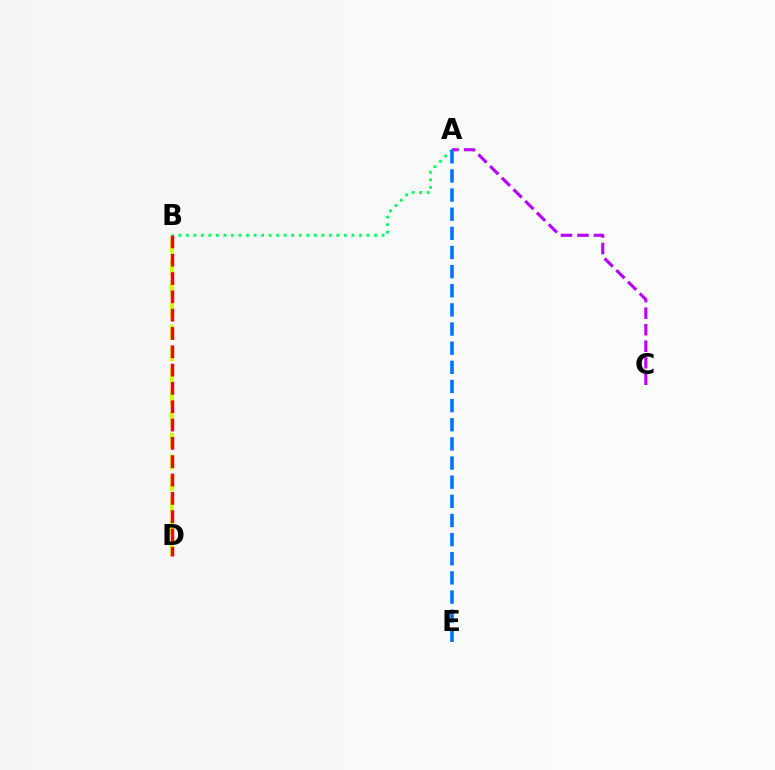{('A', 'B'): [{'color': '#00ff5c', 'line_style': 'dotted', 'thickness': 2.05}], ('B', 'D'): [{'color': '#d1ff00', 'line_style': 'dashed', 'thickness': 2.94}, {'color': '#ff0000', 'line_style': 'dashed', 'thickness': 2.49}], ('A', 'C'): [{'color': '#b900ff', 'line_style': 'dashed', 'thickness': 2.24}], ('A', 'E'): [{'color': '#0074ff', 'line_style': 'dashed', 'thickness': 2.6}]}